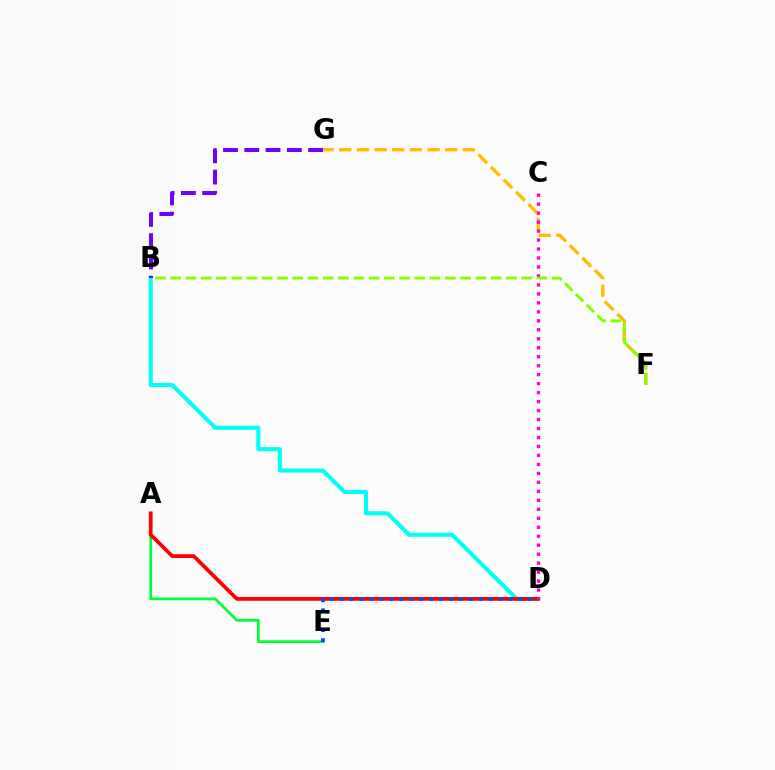{('B', 'D'): [{'color': '#00fff6', 'line_style': 'solid', 'thickness': 2.95}], ('A', 'E'): [{'color': '#00ff39', 'line_style': 'solid', 'thickness': 1.96}], ('B', 'G'): [{'color': '#7200ff', 'line_style': 'dashed', 'thickness': 2.89}], ('F', 'G'): [{'color': '#ffbd00', 'line_style': 'dashed', 'thickness': 2.4}], ('A', 'D'): [{'color': '#ff0000', 'line_style': 'solid', 'thickness': 2.7}], ('D', 'E'): [{'color': '#004bff', 'line_style': 'dotted', 'thickness': 2.7}], ('C', 'D'): [{'color': '#ff00cf', 'line_style': 'dotted', 'thickness': 2.44}], ('B', 'F'): [{'color': '#84ff00', 'line_style': 'dashed', 'thickness': 2.07}]}